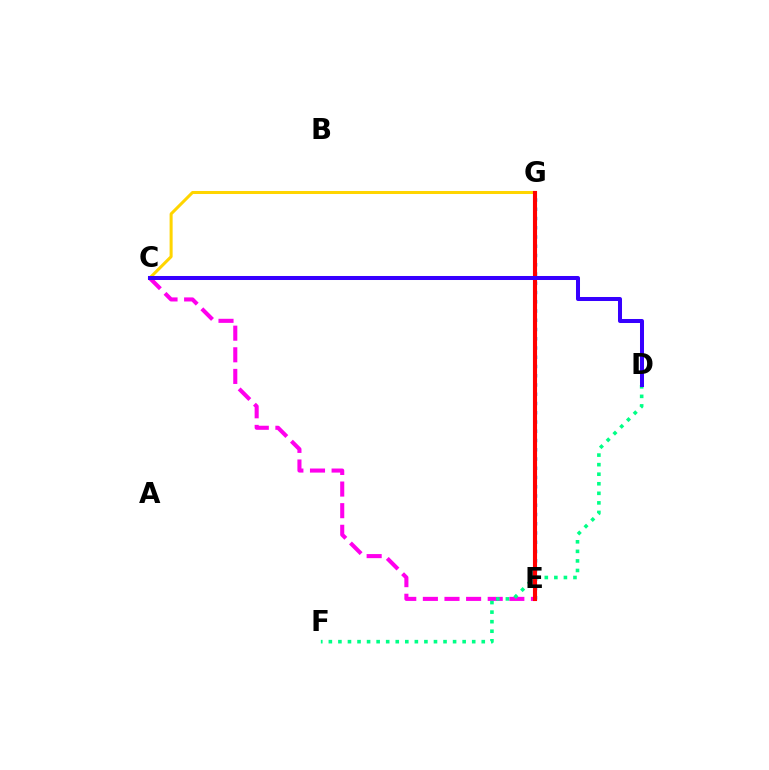{('C', 'E'): [{'color': '#ff00ed', 'line_style': 'dashed', 'thickness': 2.94}], ('D', 'F'): [{'color': '#00ff86', 'line_style': 'dotted', 'thickness': 2.6}], ('E', 'G'): [{'color': '#009eff', 'line_style': 'dotted', 'thickness': 2.51}, {'color': '#4fff00', 'line_style': 'dashed', 'thickness': 2.85}, {'color': '#ff0000', 'line_style': 'solid', 'thickness': 2.96}], ('C', 'G'): [{'color': '#ffd500', 'line_style': 'solid', 'thickness': 2.18}], ('C', 'D'): [{'color': '#3700ff', 'line_style': 'solid', 'thickness': 2.89}]}